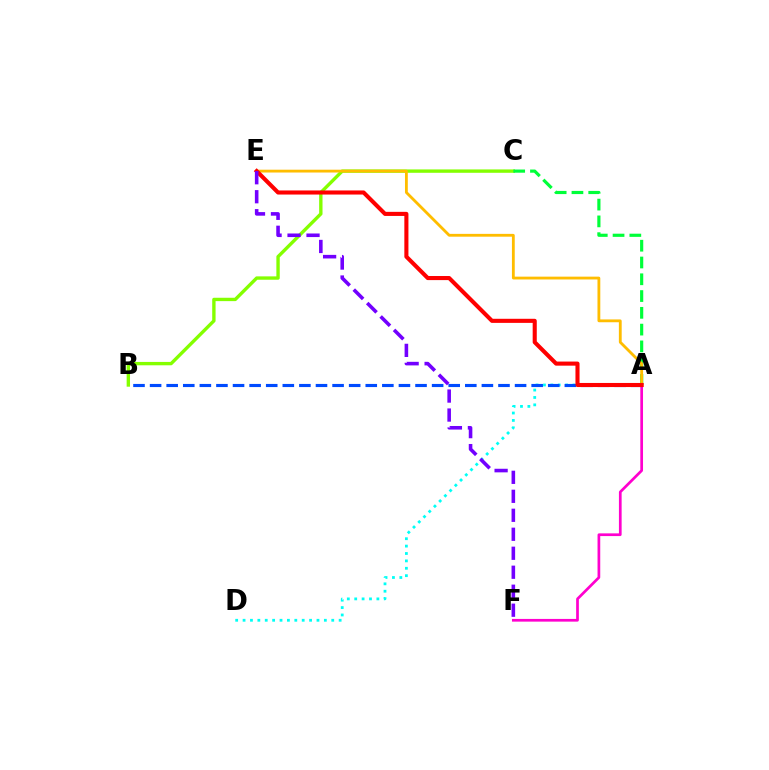{('B', 'C'): [{'color': '#84ff00', 'line_style': 'solid', 'thickness': 2.42}], ('A', 'C'): [{'color': '#00ff39', 'line_style': 'dashed', 'thickness': 2.28}], ('A', 'E'): [{'color': '#ffbd00', 'line_style': 'solid', 'thickness': 2.03}, {'color': '#ff0000', 'line_style': 'solid', 'thickness': 2.94}], ('A', 'F'): [{'color': '#ff00cf', 'line_style': 'solid', 'thickness': 1.95}], ('A', 'D'): [{'color': '#00fff6', 'line_style': 'dotted', 'thickness': 2.01}], ('A', 'B'): [{'color': '#004bff', 'line_style': 'dashed', 'thickness': 2.25}], ('E', 'F'): [{'color': '#7200ff', 'line_style': 'dashed', 'thickness': 2.58}]}